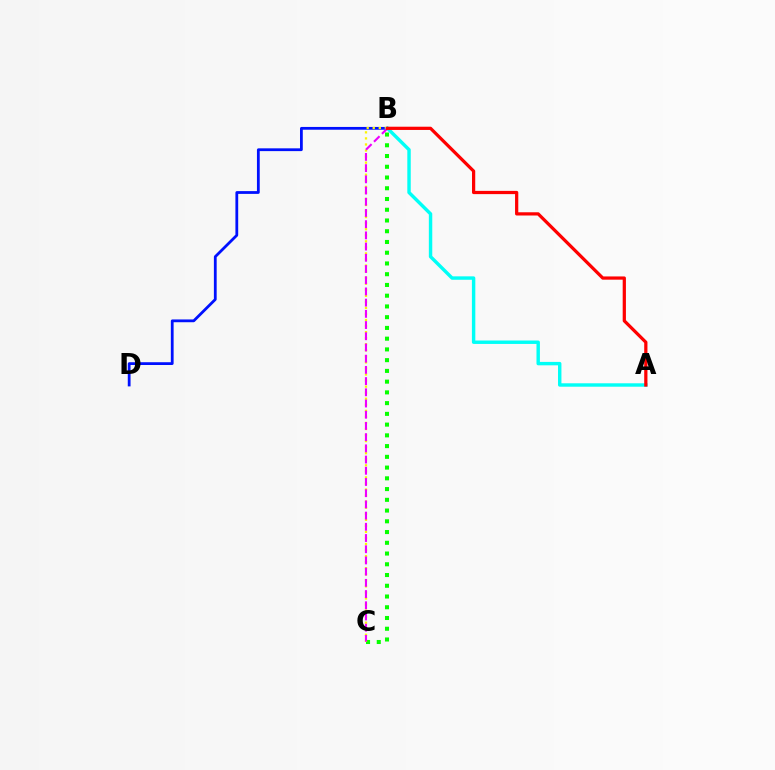{('B', 'D'): [{'color': '#0010ff', 'line_style': 'solid', 'thickness': 2.0}], ('B', 'C'): [{'color': '#08ff00', 'line_style': 'dotted', 'thickness': 2.92}, {'color': '#fcf500', 'line_style': 'dotted', 'thickness': 1.64}, {'color': '#ee00ff', 'line_style': 'dashed', 'thickness': 1.52}], ('A', 'B'): [{'color': '#00fff6', 'line_style': 'solid', 'thickness': 2.46}, {'color': '#ff0000', 'line_style': 'solid', 'thickness': 2.33}]}